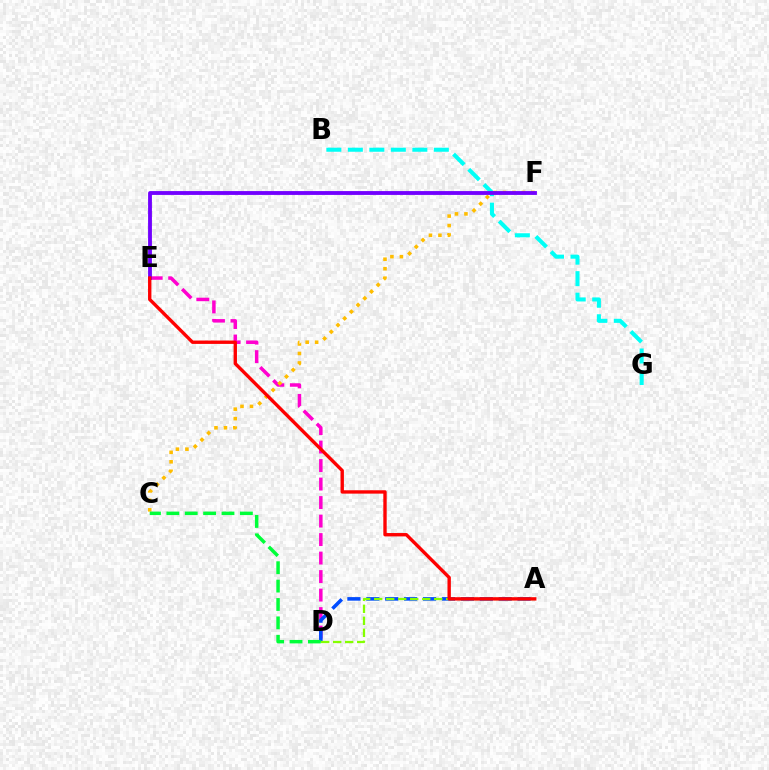{('B', 'G'): [{'color': '#00fff6', 'line_style': 'dashed', 'thickness': 2.92}], ('D', 'E'): [{'color': '#ff00cf', 'line_style': 'dashed', 'thickness': 2.51}], ('A', 'D'): [{'color': '#004bff', 'line_style': 'dashed', 'thickness': 2.57}, {'color': '#84ff00', 'line_style': 'dashed', 'thickness': 1.63}], ('C', 'F'): [{'color': '#ffbd00', 'line_style': 'dotted', 'thickness': 2.58}], ('E', 'F'): [{'color': '#7200ff', 'line_style': 'solid', 'thickness': 2.76}], ('C', 'D'): [{'color': '#00ff39', 'line_style': 'dashed', 'thickness': 2.5}], ('A', 'E'): [{'color': '#ff0000', 'line_style': 'solid', 'thickness': 2.43}]}